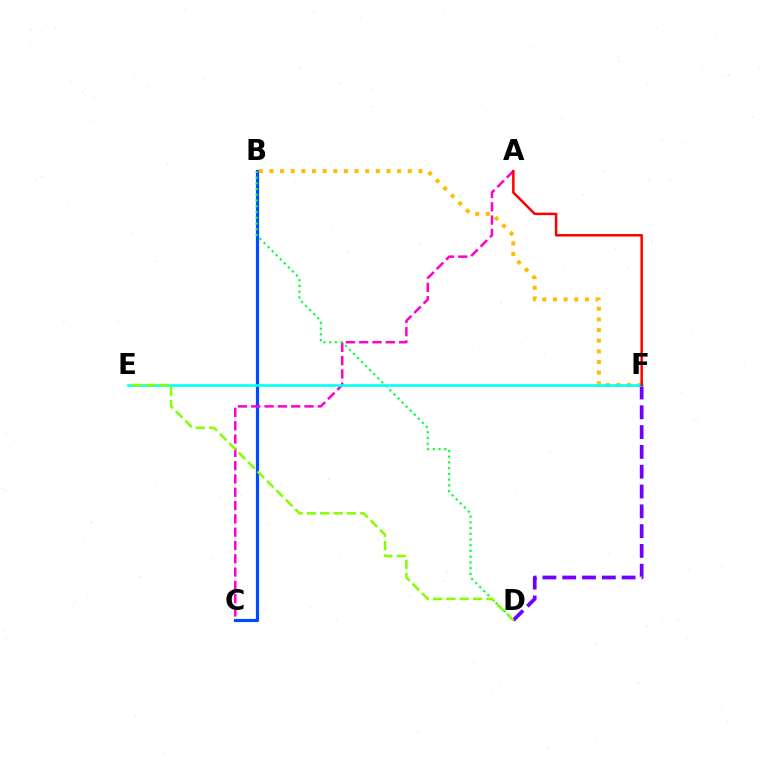{('B', 'C'): [{'color': '#004bff', 'line_style': 'solid', 'thickness': 2.29}], ('A', 'C'): [{'color': '#ff00cf', 'line_style': 'dashed', 'thickness': 1.81}], ('B', 'F'): [{'color': '#ffbd00', 'line_style': 'dotted', 'thickness': 2.89}], ('B', 'D'): [{'color': '#00ff39', 'line_style': 'dotted', 'thickness': 1.56}], ('D', 'F'): [{'color': '#7200ff', 'line_style': 'dashed', 'thickness': 2.69}], ('E', 'F'): [{'color': '#00fff6', 'line_style': 'solid', 'thickness': 1.89}], ('A', 'F'): [{'color': '#ff0000', 'line_style': 'solid', 'thickness': 1.8}], ('D', 'E'): [{'color': '#84ff00', 'line_style': 'dashed', 'thickness': 1.81}]}